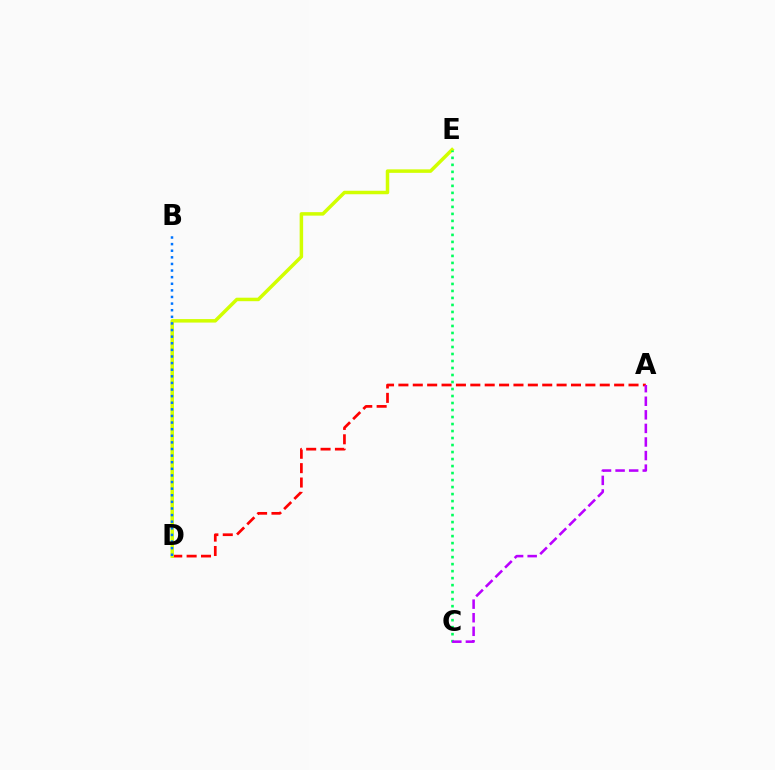{('A', 'D'): [{'color': '#ff0000', 'line_style': 'dashed', 'thickness': 1.95}], ('D', 'E'): [{'color': '#d1ff00', 'line_style': 'solid', 'thickness': 2.51}], ('B', 'D'): [{'color': '#0074ff', 'line_style': 'dotted', 'thickness': 1.8}], ('C', 'E'): [{'color': '#00ff5c', 'line_style': 'dotted', 'thickness': 1.9}], ('A', 'C'): [{'color': '#b900ff', 'line_style': 'dashed', 'thickness': 1.84}]}